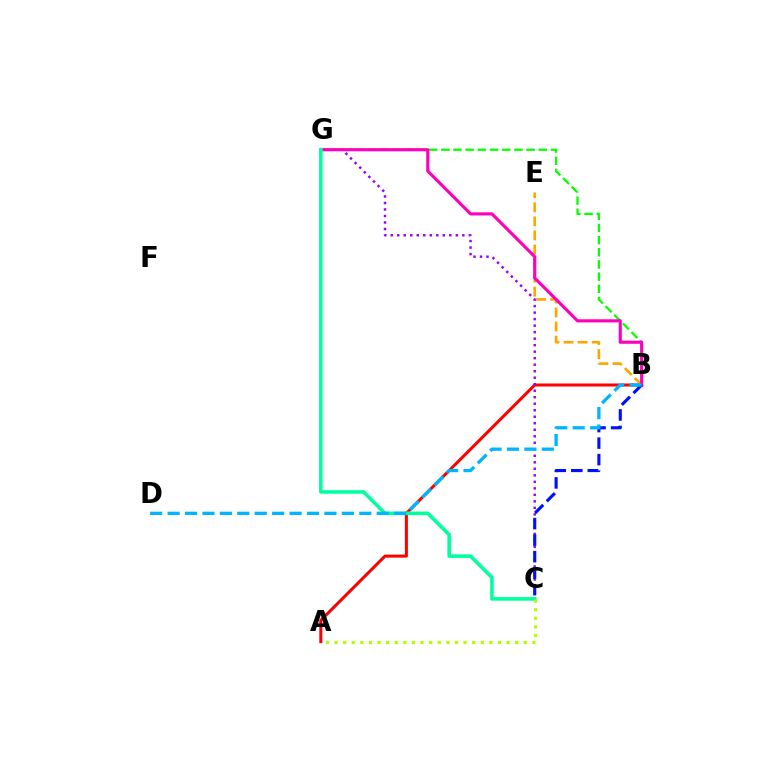{('B', 'G'): [{'color': '#08ff00', 'line_style': 'dashed', 'thickness': 1.65}, {'color': '#ff00bd', 'line_style': 'solid', 'thickness': 2.26}], ('A', 'B'): [{'color': '#ff0000', 'line_style': 'solid', 'thickness': 2.18}], ('B', 'E'): [{'color': '#ffa500', 'line_style': 'dashed', 'thickness': 1.91}], ('C', 'G'): [{'color': '#9b00ff', 'line_style': 'dotted', 'thickness': 1.77}, {'color': '#00ff9d', 'line_style': 'solid', 'thickness': 2.57}], ('A', 'C'): [{'color': '#b3ff00', 'line_style': 'dotted', 'thickness': 2.34}], ('B', 'C'): [{'color': '#0010ff', 'line_style': 'dashed', 'thickness': 2.24}], ('B', 'D'): [{'color': '#00b5ff', 'line_style': 'dashed', 'thickness': 2.37}]}